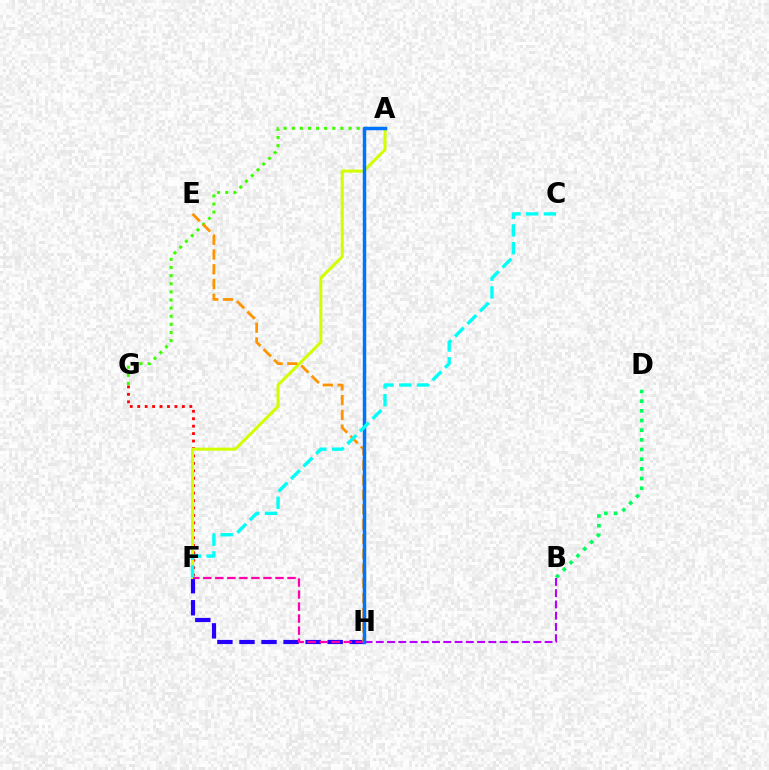{('F', 'H'): [{'color': '#2500ff', 'line_style': 'dashed', 'thickness': 3.0}, {'color': '#ff00ac', 'line_style': 'dashed', 'thickness': 1.63}], ('F', 'G'): [{'color': '#ff0000', 'line_style': 'dotted', 'thickness': 2.02}], ('A', 'F'): [{'color': '#d1ff00', 'line_style': 'solid', 'thickness': 2.18}], ('B', 'D'): [{'color': '#00ff5c', 'line_style': 'dotted', 'thickness': 2.63}], ('B', 'H'): [{'color': '#b900ff', 'line_style': 'dashed', 'thickness': 1.53}], ('A', 'G'): [{'color': '#3dff00', 'line_style': 'dotted', 'thickness': 2.21}], ('E', 'H'): [{'color': '#ff9400', 'line_style': 'dashed', 'thickness': 2.01}], ('A', 'H'): [{'color': '#0074ff', 'line_style': 'solid', 'thickness': 2.5}], ('C', 'F'): [{'color': '#00fff6', 'line_style': 'dashed', 'thickness': 2.41}]}